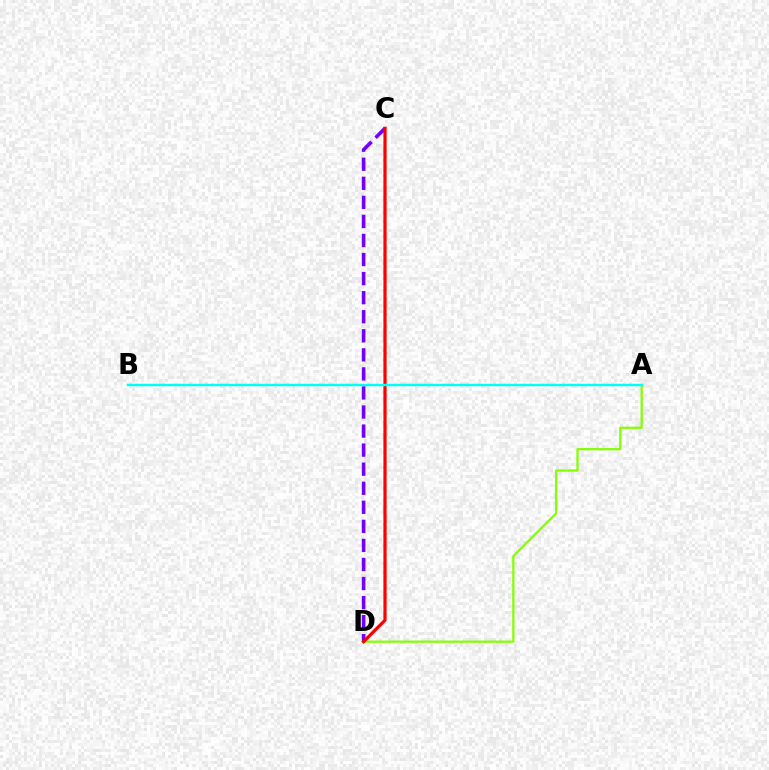{('C', 'D'): [{'color': '#7200ff', 'line_style': 'dashed', 'thickness': 2.59}, {'color': '#ff0000', 'line_style': 'solid', 'thickness': 2.32}], ('A', 'D'): [{'color': '#84ff00', 'line_style': 'solid', 'thickness': 1.61}], ('A', 'B'): [{'color': '#00fff6', 'line_style': 'solid', 'thickness': 1.74}]}